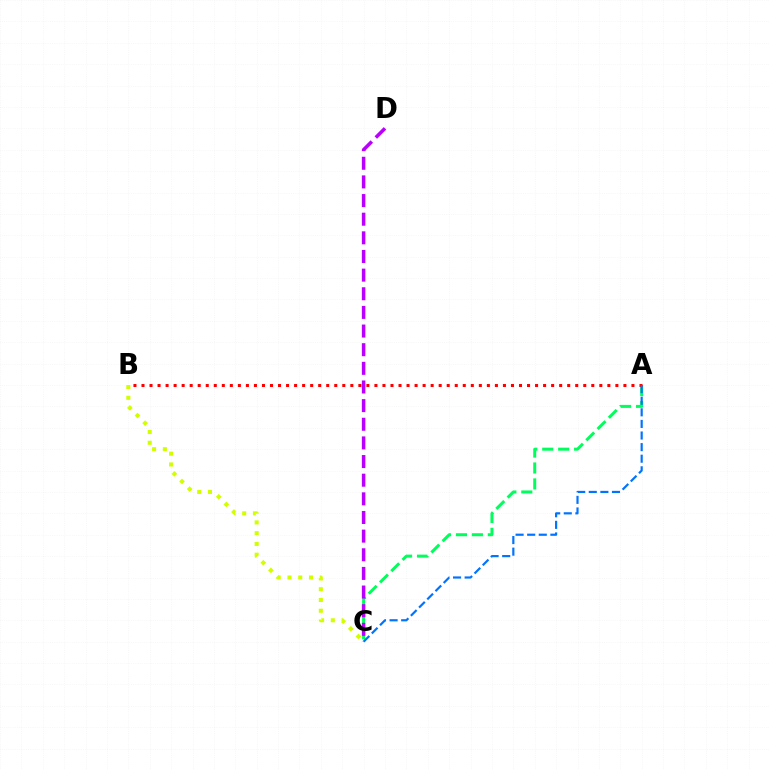{('B', 'C'): [{'color': '#d1ff00', 'line_style': 'dotted', 'thickness': 2.93}], ('A', 'C'): [{'color': '#00ff5c', 'line_style': 'dashed', 'thickness': 2.16}, {'color': '#0074ff', 'line_style': 'dashed', 'thickness': 1.58}], ('A', 'B'): [{'color': '#ff0000', 'line_style': 'dotted', 'thickness': 2.18}], ('C', 'D'): [{'color': '#b900ff', 'line_style': 'dashed', 'thickness': 2.53}]}